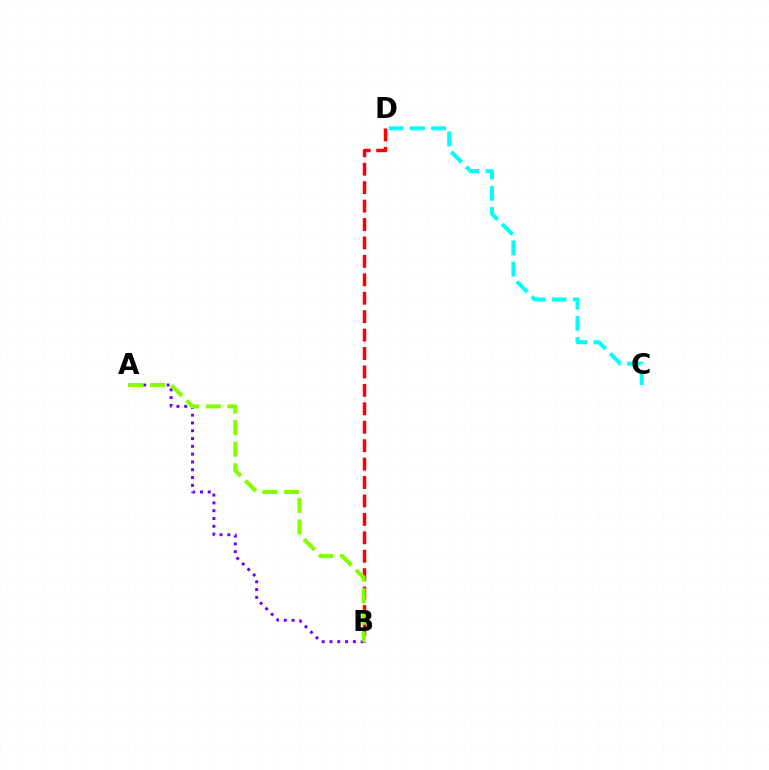{('B', 'D'): [{'color': '#ff0000', 'line_style': 'dashed', 'thickness': 2.5}], ('C', 'D'): [{'color': '#00fff6', 'line_style': 'dashed', 'thickness': 2.88}], ('A', 'B'): [{'color': '#7200ff', 'line_style': 'dotted', 'thickness': 2.12}, {'color': '#84ff00', 'line_style': 'dashed', 'thickness': 2.93}]}